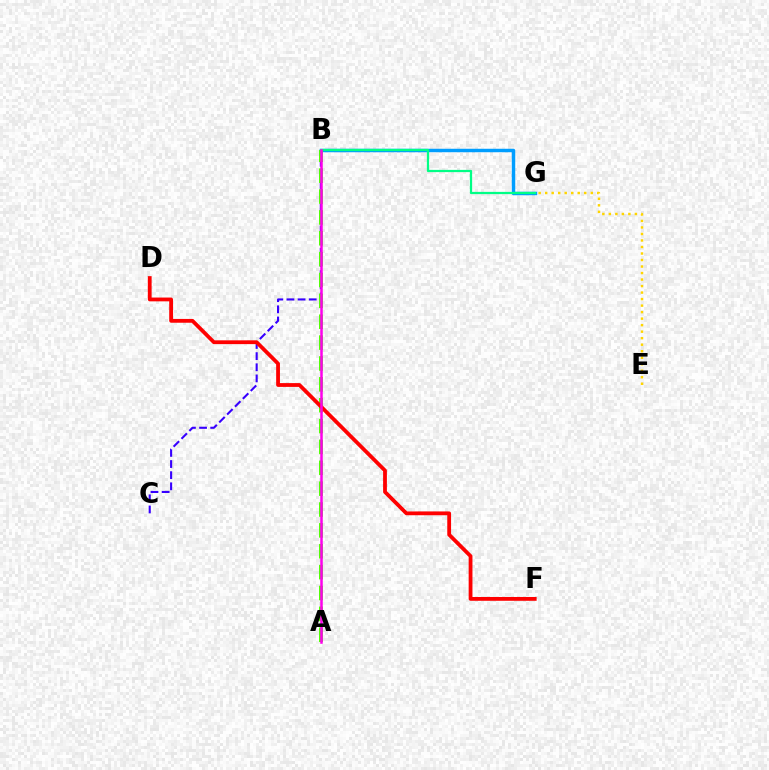{('B', 'G'): [{'color': '#009eff', 'line_style': 'solid', 'thickness': 2.5}, {'color': '#00ff86', 'line_style': 'solid', 'thickness': 1.62}], ('E', 'G'): [{'color': '#ffd500', 'line_style': 'dotted', 'thickness': 1.77}], ('B', 'C'): [{'color': '#3700ff', 'line_style': 'dashed', 'thickness': 1.51}], ('A', 'B'): [{'color': '#4fff00', 'line_style': 'dashed', 'thickness': 2.83}, {'color': '#ff00ed', 'line_style': 'solid', 'thickness': 1.81}], ('D', 'F'): [{'color': '#ff0000', 'line_style': 'solid', 'thickness': 2.73}]}